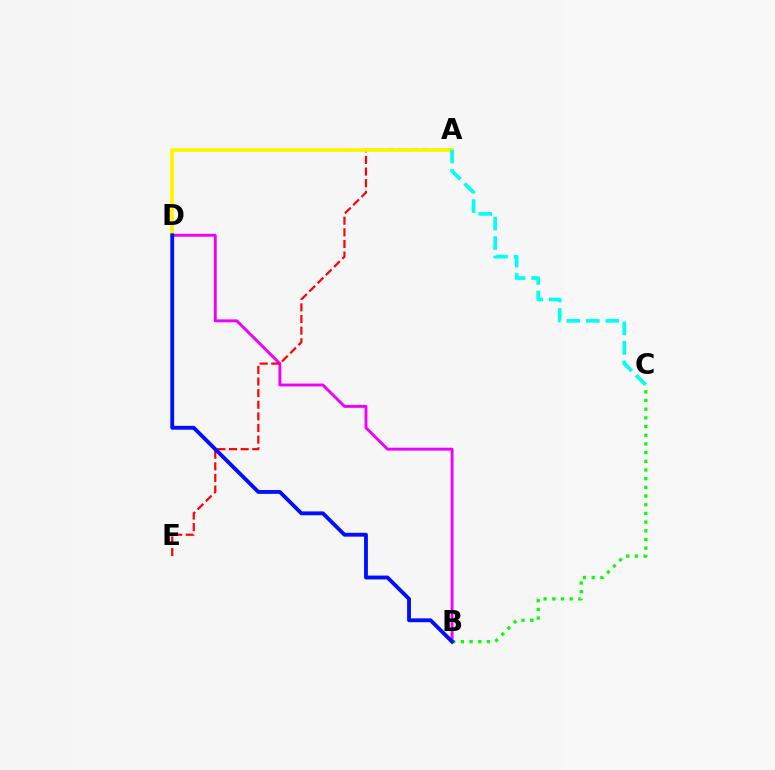{('B', 'D'): [{'color': '#ee00ff', 'line_style': 'solid', 'thickness': 2.08}, {'color': '#0010ff', 'line_style': 'solid', 'thickness': 2.77}], ('A', 'E'): [{'color': '#ff0000', 'line_style': 'dashed', 'thickness': 1.58}], ('B', 'C'): [{'color': '#08ff00', 'line_style': 'dotted', 'thickness': 2.36}], ('A', 'D'): [{'color': '#fcf500', 'line_style': 'solid', 'thickness': 2.72}], ('A', 'C'): [{'color': '#00fff6', 'line_style': 'dashed', 'thickness': 2.65}]}